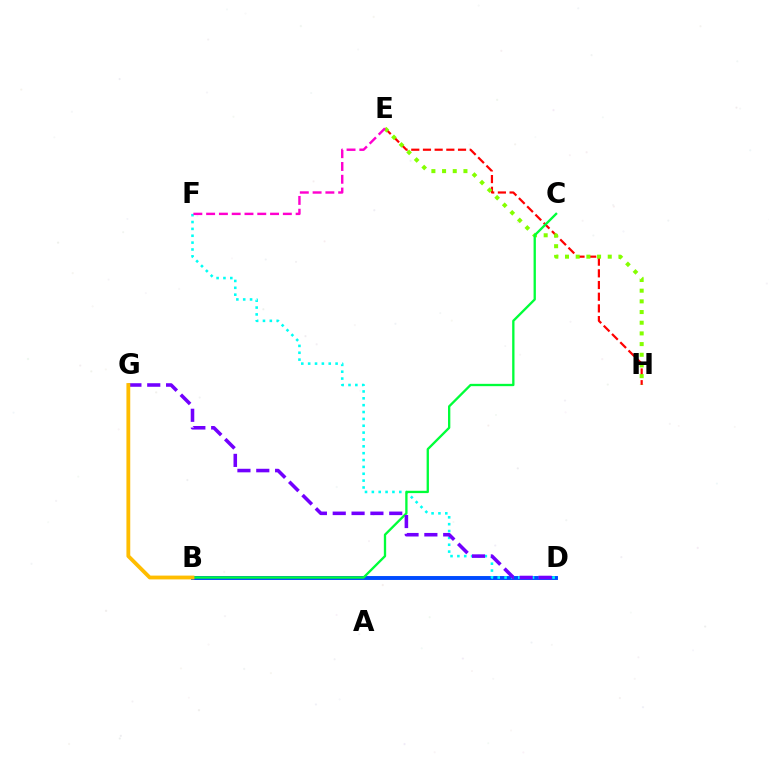{('B', 'D'): [{'color': '#004bff', 'line_style': 'solid', 'thickness': 2.82}], ('E', 'H'): [{'color': '#ff0000', 'line_style': 'dashed', 'thickness': 1.59}, {'color': '#84ff00', 'line_style': 'dotted', 'thickness': 2.9}], ('D', 'F'): [{'color': '#00fff6', 'line_style': 'dotted', 'thickness': 1.86}], ('B', 'C'): [{'color': '#00ff39', 'line_style': 'solid', 'thickness': 1.67}], ('D', 'G'): [{'color': '#7200ff', 'line_style': 'dashed', 'thickness': 2.56}], ('E', 'F'): [{'color': '#ff00cf', 'line_style': 'dashed', 'thickness': 1.74}], ('B', 'G'): [{'color': '#ffbd00', 'line_style': 'solid', 'thickness': 2.75}]}